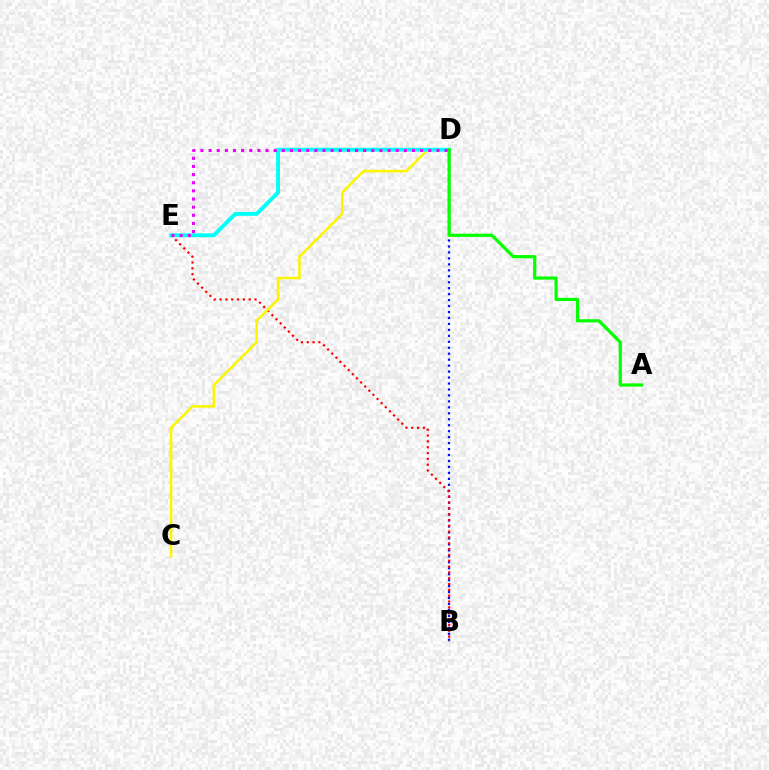{('B', 'D'): [{'color': '#0010ff', 'line_style': 'dotted', 'thickness': 1.62}], ('B', 'E'): [{'color': '#ff0000', 'line_style': 'dotted', 'thickness': 1.58}], ('C', 'D'): [{'color': '#fcf500', 'line_style': 'solid', 'thickness': 1.83}], ('D', 'E'): [{'color': '#00fff6', 'line_style': 'solid', 'thickness': 2.79}, {'color': '#ee00ff', 'line_style': 'dotted', 'thickness': 2.21}], ('A', 'D'): [{'color': '#08ff00', 'line_style': 'solid', 'thickness': 2.32}]}